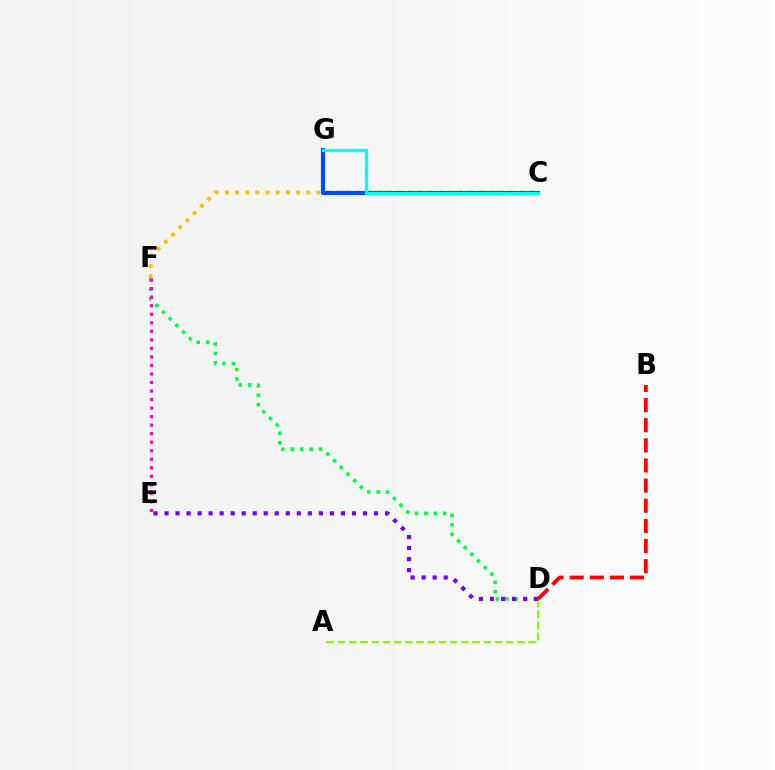{('C', 'F'): [{'color': '#ffbd00', 'line_style': 'dotted', 'thickness': 2.76}], ('D', 'F'): [{'color': '#00ff39', 'line_style': 'dotted', 'thickness': 2.56}], ('A', 'D'): [{'color': '#84ff00', 'line_style': 'dashed', 'thickness': 1.52}], ('C', 'G'): [{'color': '#004bff', 'line_style': 'solid', 'thickness': 2.98}, {'color': '#00fff6', 'line_style': 'solid', 'thickness': 2.3}], ('B', 'D'): [{'color': '#ff0000', 'line_style': 'dashed', 'thickness': 2.74}], ('E', 'F'): [{'color': '#ff00cf', 'line_style': 'dotted', 'thickness': 2.32}], ('D', 'E'): [{'color': '#7200ff', 'line_style': 'dotted', 'thickness': 3.0}]}